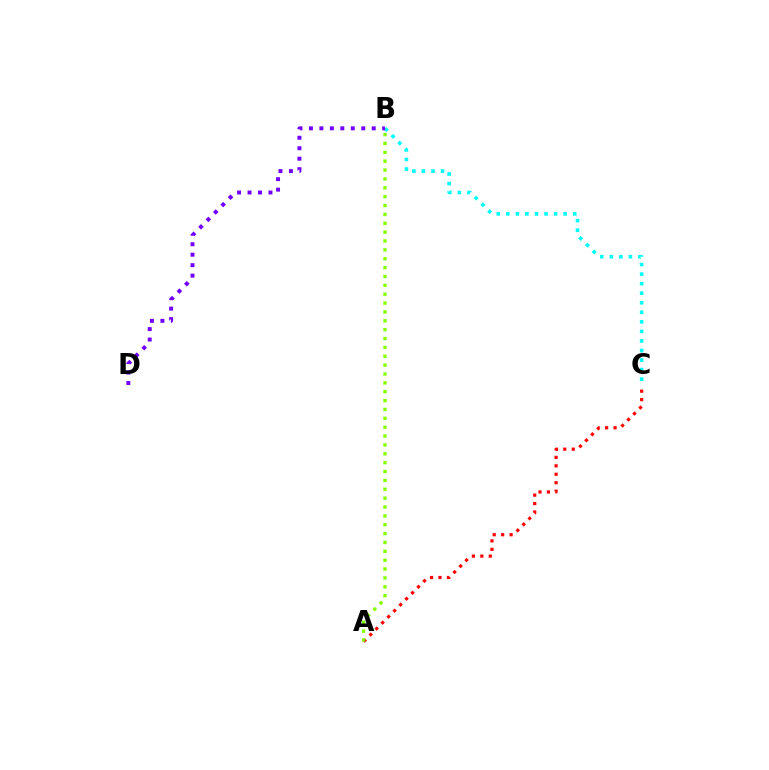{('B', 'C'): [{'color': '#00fff6', 'line_style': 'dotted', 'thickness': 2.6}], ('A', 'C'): [{'color': '#ff0000', 'line_style': 'dotted', 'thickness': 2.3}], ('A', 'B'): [{'color': '#84ff00', 'line_style': 'dotted', 'thickness': 2.41}], ('B', 'D'): [{'color': '#7200ff', 'line_style': 'dotted', 'thickness': 2.84}]}